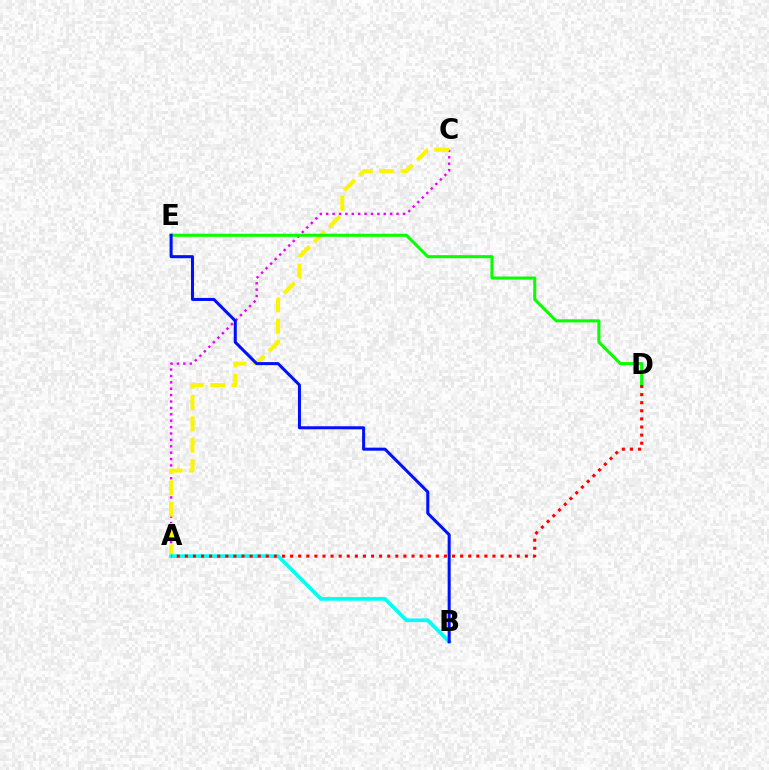{('A', 'C'): [{'color': '#ee00ff', 'line_style': 'dotted', 'thickness': 1.74}, {'color': '#fcf500', 'line_style': 'dashed', 'thickness': 2.9}], ('A', 'B'): [{'color': '#00fff6', 'line_style': 'solid', 'thickness': 2.64}], ('D', 'E'): [{'color': '#08ff00', 'line_style': 'solid', 'thickness': 2.21}], ('A', 'D'): [{'color': '#ff0000', 'line_style': 'dotted', 'thickness': 2.2}], ('B', 'E'): [{'color': '#0010ff', 'line_style': 'solid', 'thickness': 2.18}]}